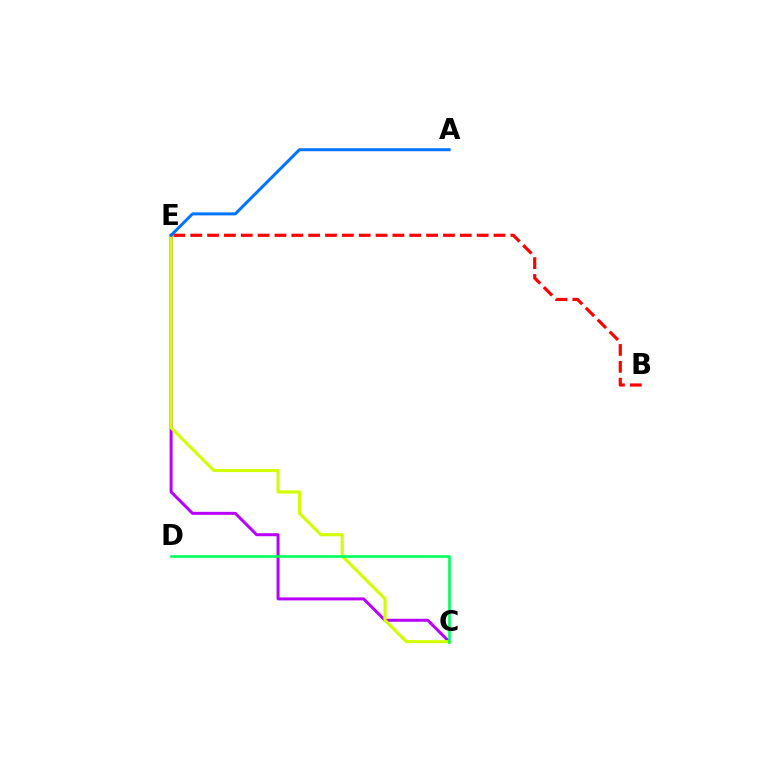{('C', 'E'): [{'color': '#b900ff', 'line_style': 'solid', 'thickness': 2.16}, {'color': '#d1ff00', 'line_style': 'solid', 'thickness': 2.22}], ('B', 'E'): [{'color': '#ff0000', 'line_style': 'dashed', 'thickness': 2.29}], ('C', 'D'): [{'color': '#00ff5c', 'line_style': 'solid', 'thickness': 1.88}], ('A', 'E'): [{'color': '#0074ff', 'line_style': 'solid', 'thickness': 2.16}]}